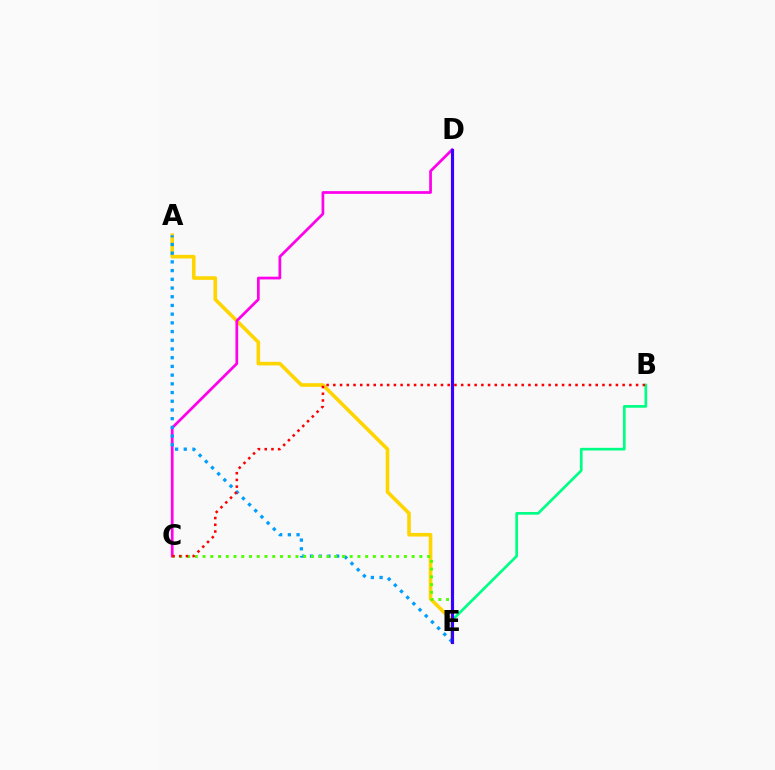{('A', 'E'): [{'color': '#ffd500', 'line_style': 'solid', 'thickness': 2.6}, {'color': '#009eff', 'line_style': 'dotted', 'thickness': 2.37}], ('B', 'E'): [{'color': '#00ff86', 'line_style': 'solid', 'thickness': 1.94}], ('C', 'D'): [{'color': '#ff00ed', 'line_style': 'solid', 'thickness': 1.97}], ('C', 'E'): [{'color': '#4fff00', 'line_style': 'dotted', 'thickness': 2.1}], ('D', 'E'): [{'color': '#3700ff', 'line_style': 'solid', 'thickness': 2.27}], ('B', 'C'): [{'color': '#ff0000', 'line_style': 'dotted', 'thickness': 1.83}]}